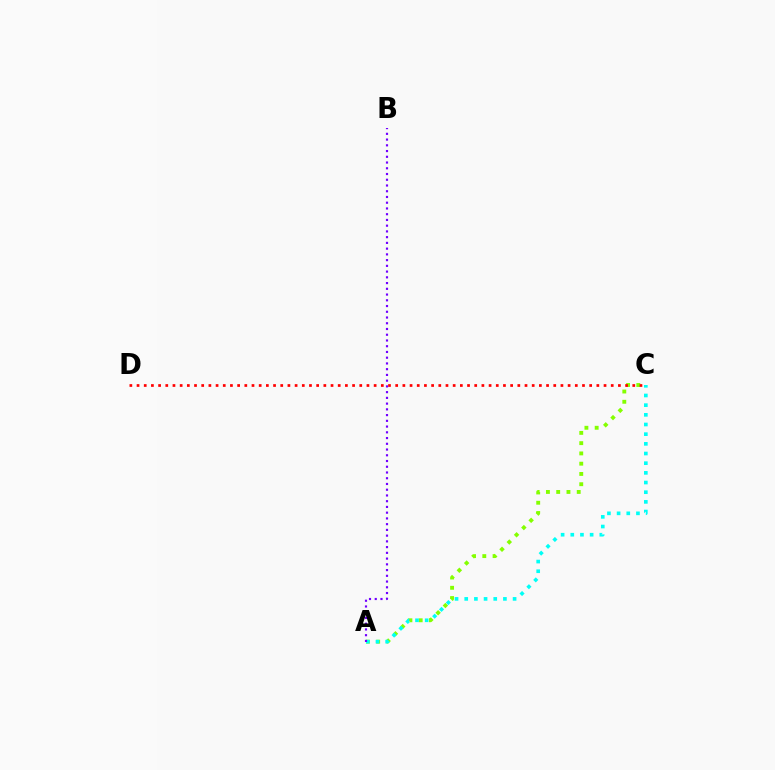{('A', 'C'): [{'color': '#84ff00', 'line_style': 'dotted', 'thickness': 2.79}, {'color': '#00fff6', 'line_style': 'dotted', 'thickness': 2.63}], ('C', 'D'): [{'color': '#ff0000', 'line_style': 'dotted', 'thickness': 1.95}], ('A', 'B'): [{'color': '#7200ff', 'line_style': 'dotted', 'thickness': 1.56}]}